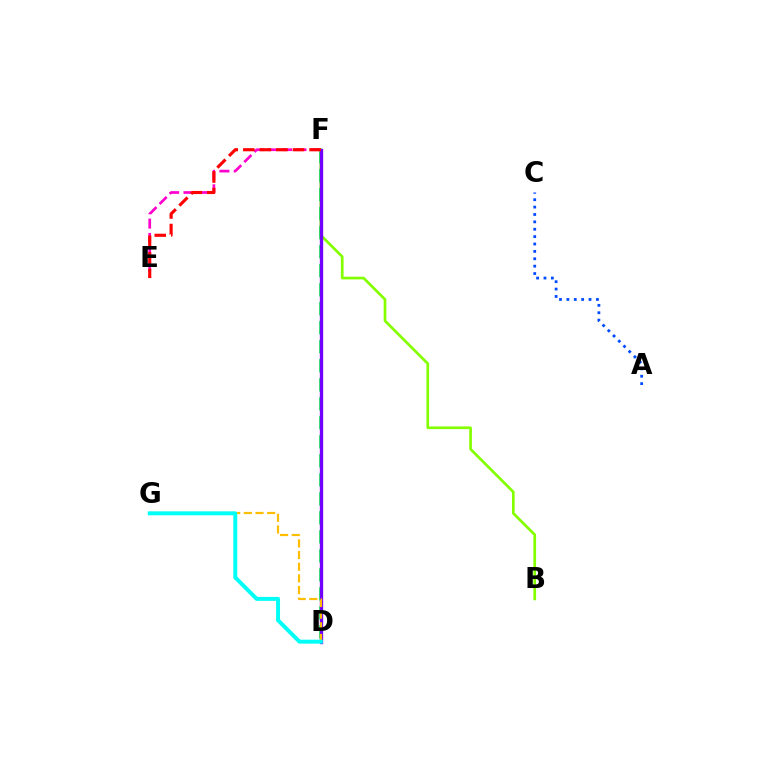{('B', 'F'): [{'color': '#84ff00', 'line_style': 'solid', 'thickness': 1.94}], ('D', 'F'): [{'color': '#00ff39', 'line_style': 'dashed', 'thickness': 2.58}, {'color': '#7200ff', 'line_style': 'solid', 'thickness': 2.39}], ('E', 'F'): [{'color': '#ff00cf', 'line_style': 'dashed', 'thickness': 1.95}, {'color': '#ff0000', 'line_style': 'dashed', 'thickness': 2.25}], ('D', 'G'): [{'color': '#ffbd00', 'line_style': 'dashed', 'thickness': 1.58}, {'color': '#00fff6', 'line_style': 'solid', 'thickness': 2.85}], ('A', 'C'): [{'color': '#004bff', 'line_style': 'dotted', 'thickness': 2.01}]}